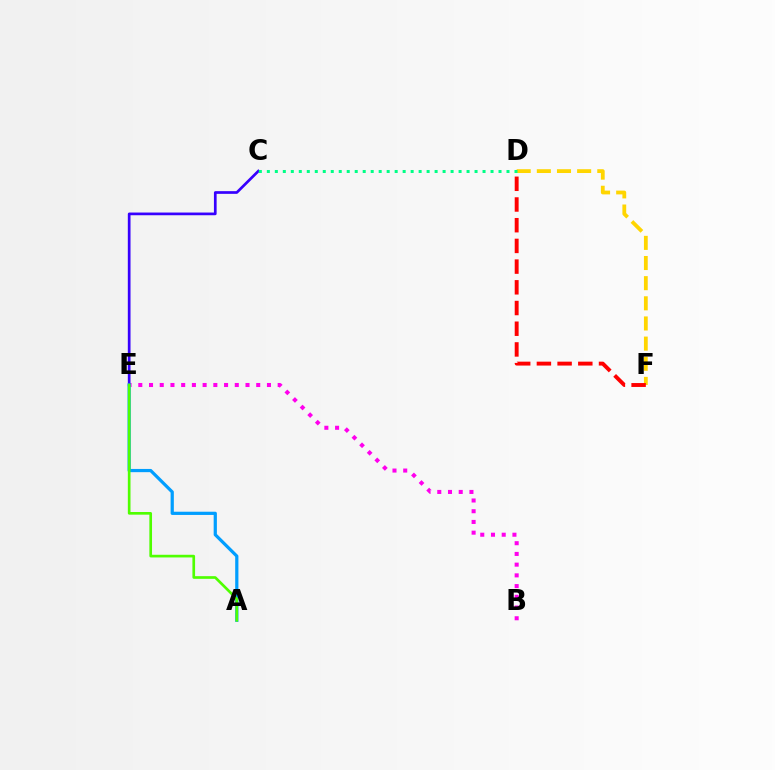{('B', 'E'): [{'color': '#ff00ed', 'line_style': 'dotted', 'thickness': 2.91}], ('C', 'E'): [{'color': '#3700ff', 'line_style': 'solid', 'thickness': 1.94}], ('D', 'F'): [{'color': '#ffd500', 'line_style': 'dashed', 'thickness': 2.74}, {'color': '#ff0000', 'line_style': 'dashed', 'thickness': 2.81}], ('A', 'E'): [{'color': '#009eff', 'line_style': 'solid', 'thickness': 2.32}, {'color': '#4fff00', 'line_style': 'solid', 'thickness': 1.92}], ('C', 'D'): [{'color': '#00ff86', 'line_style': 'dotted', 'thickness': 2.17}]}